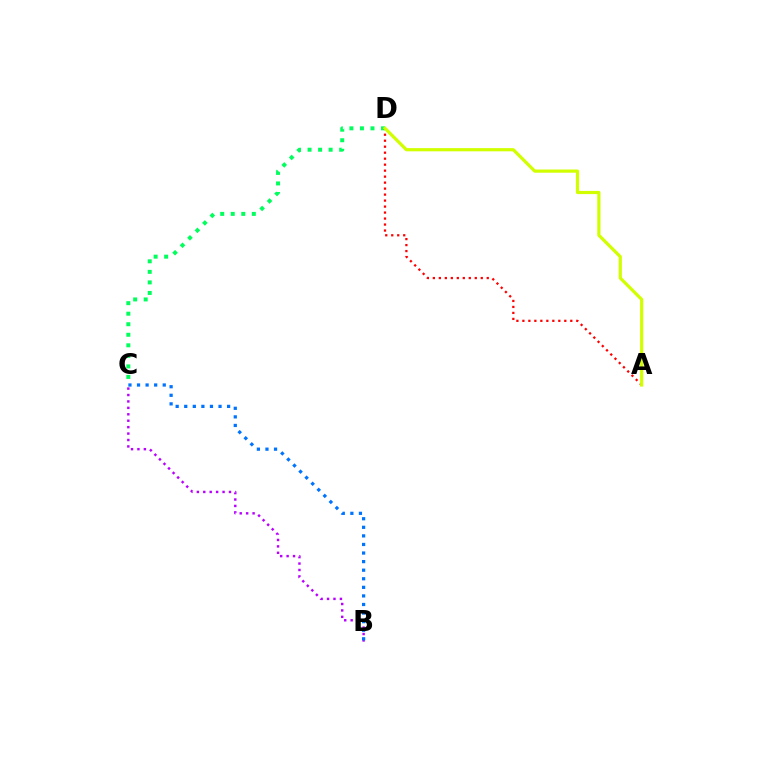{('C', 'D'): [{'color': '#00ff5c', 'line_style': 'dotted', 'thickness': 2.86}], ('B', 'C'): [{'color': '#b900ff', 'line_style': 'dotted', 'thickness': 1.75}, {'color': '#0074ff', 'line_style': 'dotted', 'thickness': 2.33}], ('A', 'D'): [{'color': '#ff0000', 'line_style': 'dotted', 'thickness': 1.63}, {'color': '#d1ff00', 'line_style': 'solid', 'thickness': 2.3}]}